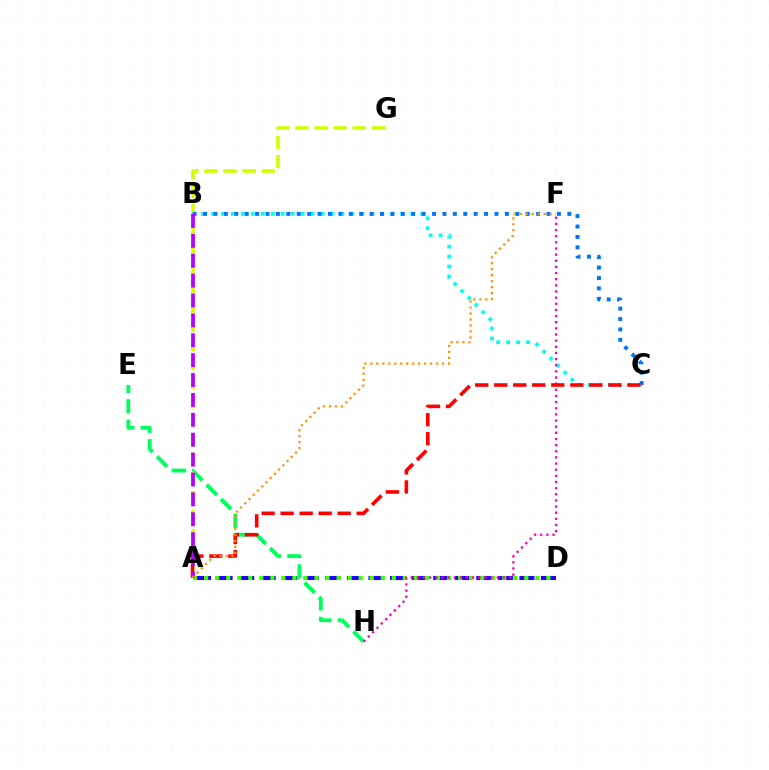{('E', 'H'): [{'color': '#00ff5c', 'line_style': 'dashed', 'thickness': 2.78}], ('A', 'D'): [{'color': '#2500ff', 'line_style': 'dashed', 'thickness': 2.93}, {'color': '#3dff00', 'line_style': 'dotted', 'thickness': 3.0}], ('A', 'G'): [{'color': '#d1ff00', 'line_style': 'dashed', 'thickness': 2.6}], ('B', 'C'): [{'color': '#00fff6', 'line_style': 'dotted', 'thickness': 2.71}, {'color': '#0074ff', 'line_style': 'dotted', 'thickness': 2.83}], ('F', 'H'): [{'color': '#ff00ac', 'line_style': 'dotted', 'thickness': 1.67}], ('A', 'C'): [{'color': '#ff0000', 'line_style': 'dashed', 'thickness': 2.58}], ('A', 'B'): [{'color': '#b900ff', 'line_style': 'dashed', 'thickness': 2.7}], ('A', 'F'): [{'color': '#ff9400', 'line_style': 'dotted', 'thickness': 1.62}]}